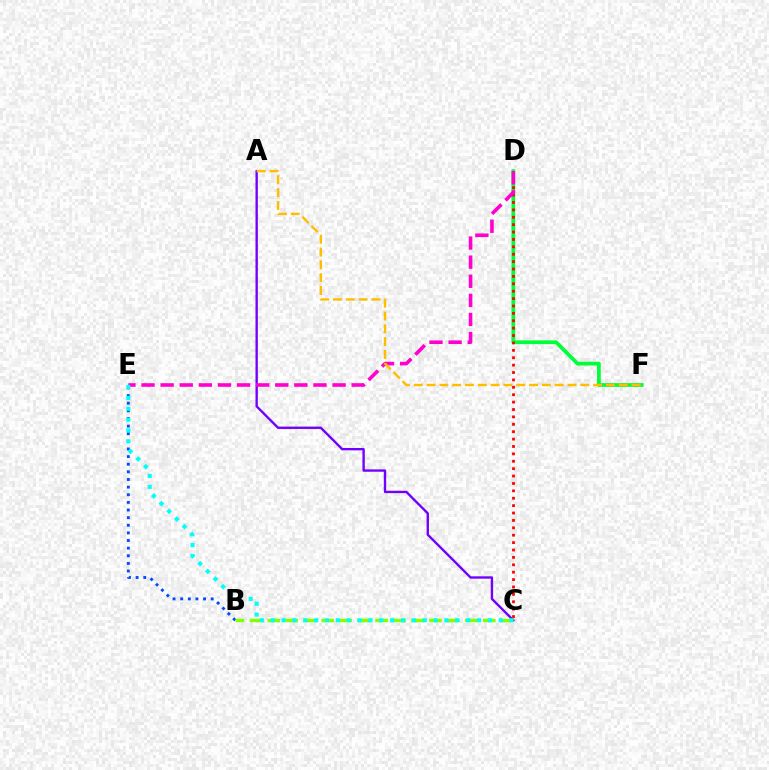{('B', 'E'): [{'color': '#004bff', 'line_style': 'dotted', 'thickness': 2.07}], ('A', 'C'): [{'color': '#7200ff', 'line_style': 'solid', 'thickness': 1.7}], ('D', 'F'): [{'color': '#00ff39', 'line_style': 'solid', 'thickness': 2.71}], ('C', 'D'): [{'color': '#ff0000', 'line_style': 'dotted', 'thickness': 2.01}], ('B', 'C'): [{'color': '#84ff00', 'line_style': 'dashed', 'thickness': 2.44}], ('D', 'E'): [{'color': '#ff00cf', 'line_style': 'dashed', 'thickness': 2.6}], ('C', 'E'): [{'color': '#00fff6', 'line_style': 'dotted', 'thickness': 2.95}], ('A', 'F'): [{'color': '#ffbd00', 'line_style': 'dashed', 'thickness': 1.74}]}